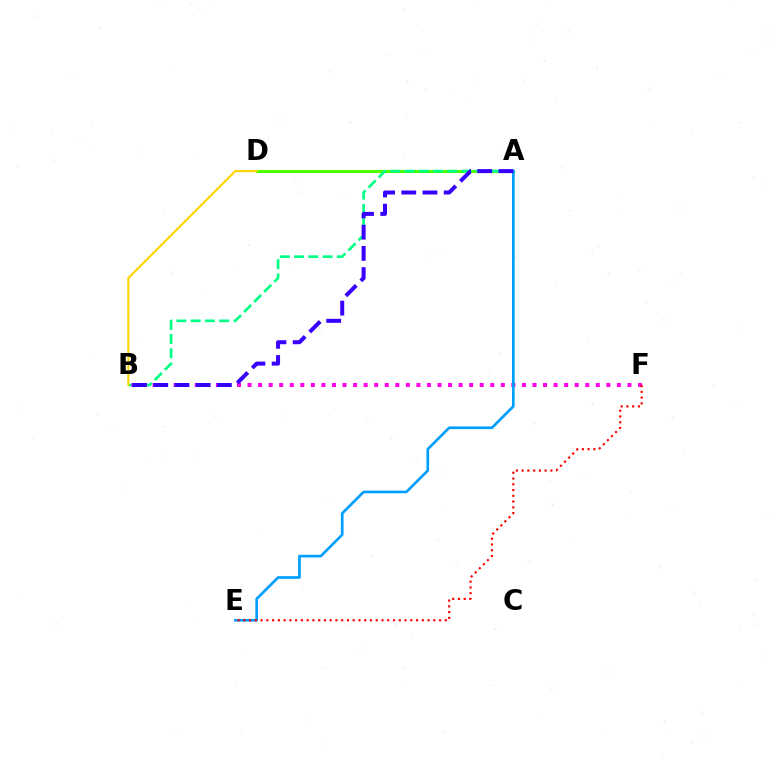{('A', 'D'): [{'color': '#4fff00', 'line_style': 'solid', 'thickness': 2.21}], ('A', 'B'): [{'color': '#00ff86', 'line_style': 'dashed', 'thickness': 1.94}, {'color': '#3700ff', 'line_style': 'dashed', 'thickness': 2.88}], ('B', 'F'): [{'color': '#ff00ed', 'line_style': 'dotted', 'thickness': 2.87}], ('A', 'E'): [{'color': '#009eff', 'line_style': 'solid', 'thickness': 1.92}], ('B', 'D'): [{'color': '#ffd500', 'line_style': 'solid', 'thickness': 1.51}], ('E', 'F'): [{'color': '#ff0000', 'line_style': 'dotted', 'thickness': 1.56}]}